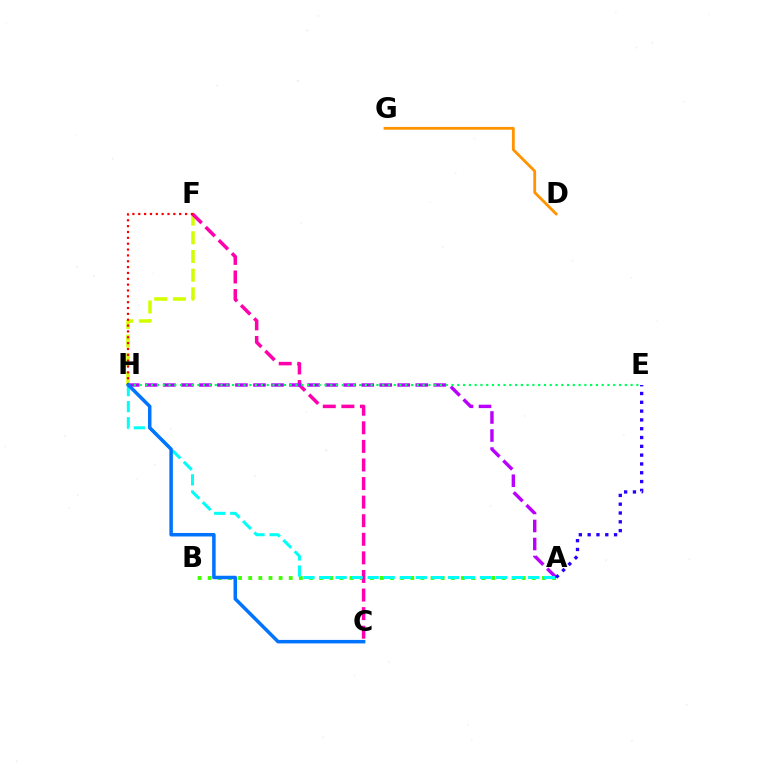{('A', 'B'): [{'color': '#3dff00', 'line_style': 'dotted', 'thickness': 2.75}], ('D', 'G'): [{'color': '#ff9400', 'line_style': 'solid', 'thickness': 2.02}], ('F', 'H'): [{'color': '#d1ff00', 'line_style': 'dashed', 'thickness': 2.54}, {'color': '#ff0000', 'line_style': 'dotted', 'thickness': 1.59}], ('C', 'F'): [{'color': '#ff00ac', 'line_style': 'dashed', 'thickness': 2.52}], ('A', 'H'): [{'color': '#b900ff', 'line_style': 'dashed', 'thickness': 2.45}, {'color': '#00fff6', 'line_style': 'dashed', 'thickness': 2.18}], ('A', 'E'): [{'color': '#2500ff', 'line_style': 'dotted', 'thickness': 2.39}], ('E', 'H'): [{'color': '#00ff5c', 'line_style': 'dotted', 'thickness': 1.57}], ('C', 'H'): [{'color': '#0074ff', 'line_style': 'solid', 'thickness': 2.52}]}